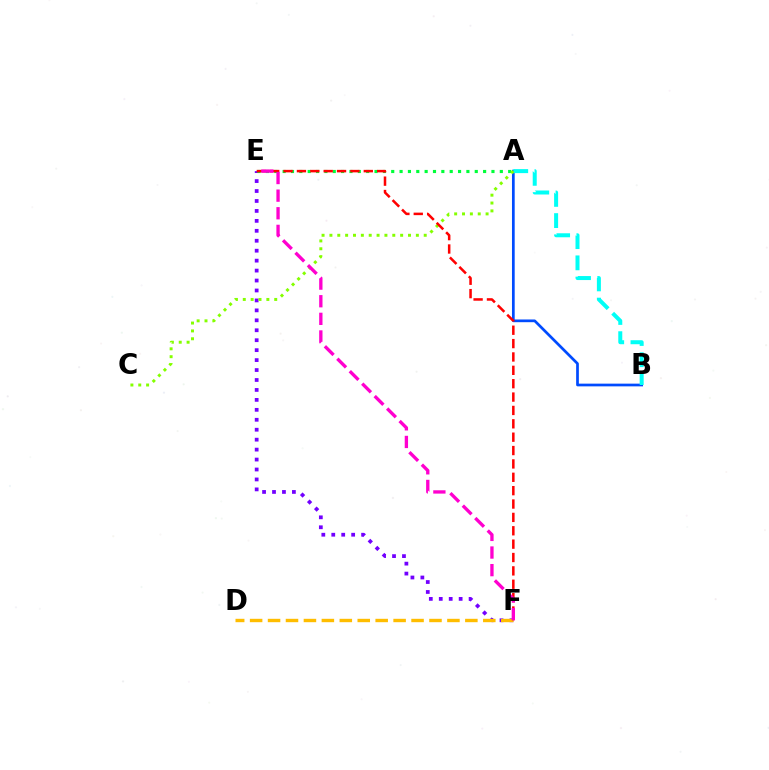{('A', 'B'): [{'color': '#004bff', 'line_style': 'solid', 'thickness': 1.95}, {'color': '#00fff6', 'line_style': 'dashed', 'thickness': 2.88}], ('E', 'F'): [{'color': '#7200ff', 'line_style': 'dotted', 'thickness': 2.7}, {'color': '#ff0000', 'line_style': 'dashed', 'thickness': 1.82}, {'color': '#ff00cf', 'line_style': 'dashed', 'thickness': 2.39}], ('A', 'E'): [{'color': '#00ff39', 'line_style': 'dotted', 'thickness': 2.27}], ('D', 'F'): [{'color': '#ffbd00', 'line_style': 'dashed', 'thickness': 2.44}], ('A', 'C'): [{'color': '#84ff00', 'line_style': 'dotted', 'thickness': 2.14}]}